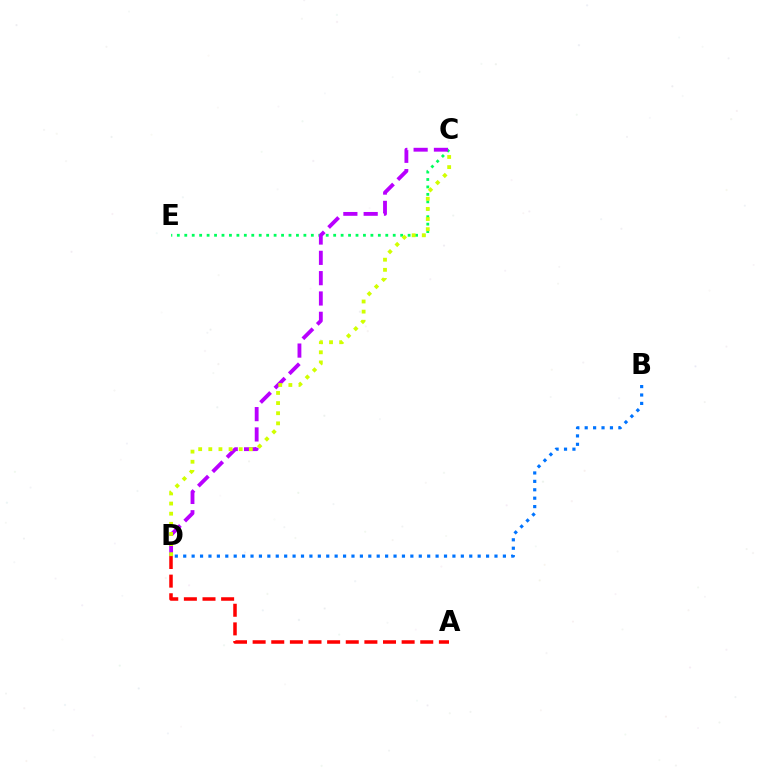{('A', 'D'): [{'color': '#ff0000', 'line_style': 'dashed', 'thickness': 2.53}], ('C', 'E'): [{'color': '#00ff5c', 'line_style': 'dotted', 'thickness': 2.02}], ('C', 'D'): [{'color': '#b900ff', 'line_style': 'dashed', 'thickness': 2.76}, {'color': '#d1ff00', 'line_style': 'dotted', 'thickness': 2.75}], ('B', 'D'): [{'color': '#0074ff', 'line_style': 'dotted', 'thickness': 2.29}]}